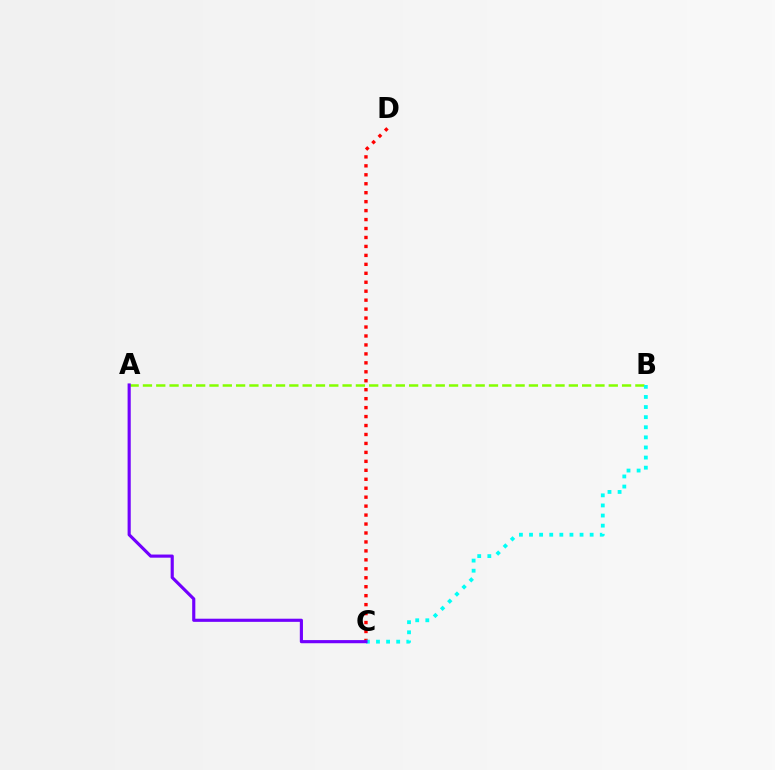{('C', 'D'): [{'color': '#ff0000', 'line_style': 'dotted', 'thickness': 2.43}], ('A', 'B'): [{'color': '#84ff00', 'line_style': 'dashed', 'thickness': 1.81}], ('B', 'C'): [{'color': '#00fff6', 'line_style': 'dotted', 'thickness': 2.75}], ('A', 'C'): [{'color': '#7200ff', 'line_style': 'solid', 'thickness': 2.26}]}